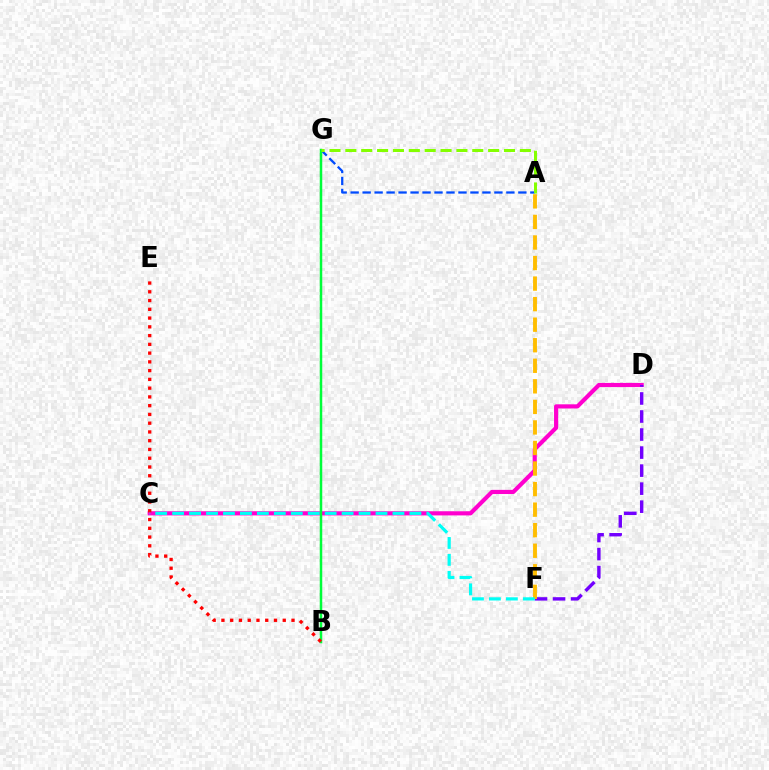{('A', 'G'): [{'color': '#004bff', 'line_style': 'dashed', 'thickness': 1.63}, {'color': '#84ff00', 'line_style': 'dashed', 'thickness': 2.16}], ('C', 'D'): [{'color': '#ff00cf', 'line_style': 'solid', 'thickness': 2.99}], ('B', 'G'): [{'color': '#00ff39', 'line_style': 'solid', 'thickness': 1.8}], ('B', 'E'): [{'color': '#ff0000', 'line_style': 'dotted', 'thickness': 2.38}], ('D', 'F'): [{'color': '#7200ff', 'line_style': 'dashed', 'thickness': 2.45}], ('A', 'F'): [{'color': '#ffbd00', 'line_style': 'dashed', 'thickness': 2.79}], ('C', 'F'): [{'color': '#00fff6', 'line_style': 'dashed', 'thickness': 2.3}]}